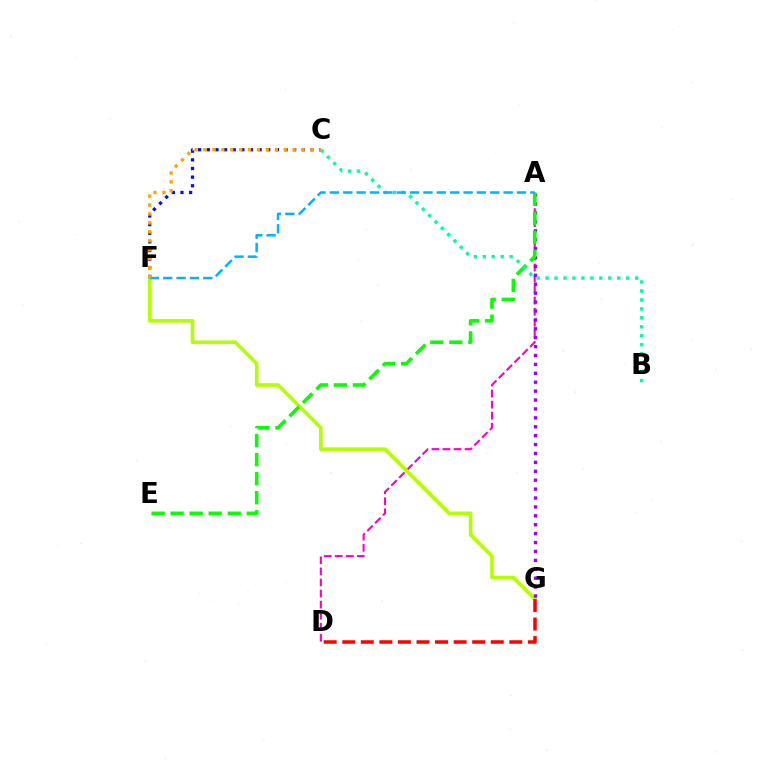{('A', 'D'): [{'color': '#ff00bd', 'line_style': 'dashed', 'thickness': 1.5}], ('F', 'G'): [{'color': '#b3ff00', 'line_style': 'solid', 'thickness': 2.6}], ('C', 'F'): [{'color': '#0010ff', 'line_style': 'dotted', 'thickness': 2.35}, {'color': '#ffa500', 'line_style': 'dotted', 'thickness': 2.42}], ('A', 'G'): [{'color': '#9b00ff', 'line_style': 'dotted', 'thickness': 2.42}], ('A', 'E'): [{'color': '#08ff00', 'line_style': 'dashed', 'thickness': 2.59}], ('B', 'C'): [{'color': '#00ff9d', 'line_style': 'dotted', 'thickness': 2.43}], ('A', 'F'): [{'color': '#00b5ff', 'line_style': 'dashed', 'thickness': 1.82}], ('D', 'G'): [{'color': '#ff0000', 'line_style': 'dashed', 'thickness': 2.52}]}